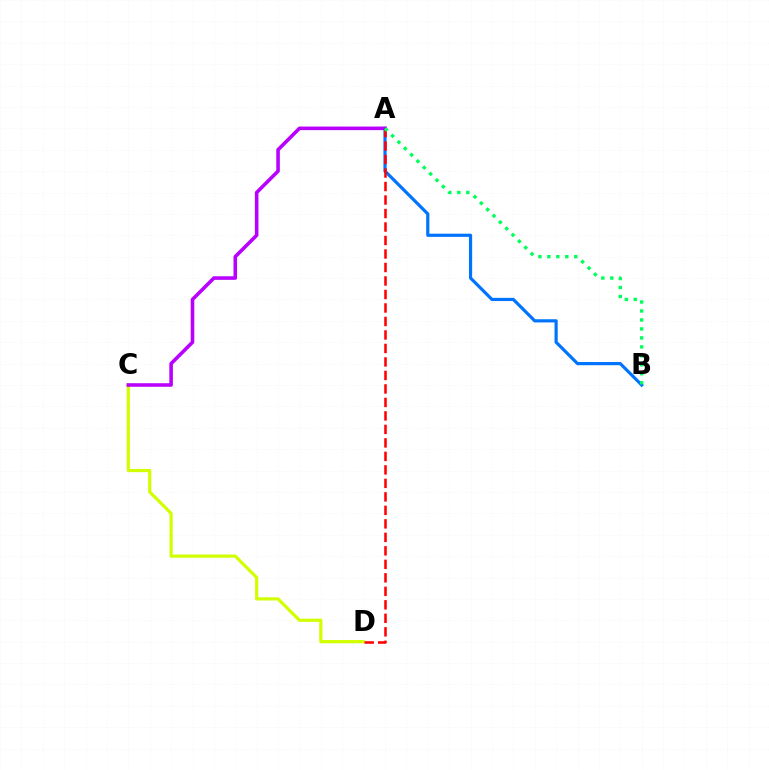{('A', 'B'): [{'color': '#0074ff', 'line_style': 'solid', 'thickness': 2.29}, {'color': '#00ff5c', 'line_style': 'dotted', 'thickness': 2.44}], ('C', 'D'): [{'color': '#d1ff00', 'line_style': 'solid', 'thickness': 2.3}], ('A', 'C'): [{'color': '#b900ff', 'line_style': 'solid', 'thickness': 2.57}], ('A', 'D'): [{'color': '#ff0000', 'line_style': 'dashed', 'thickness': 1.83}]}